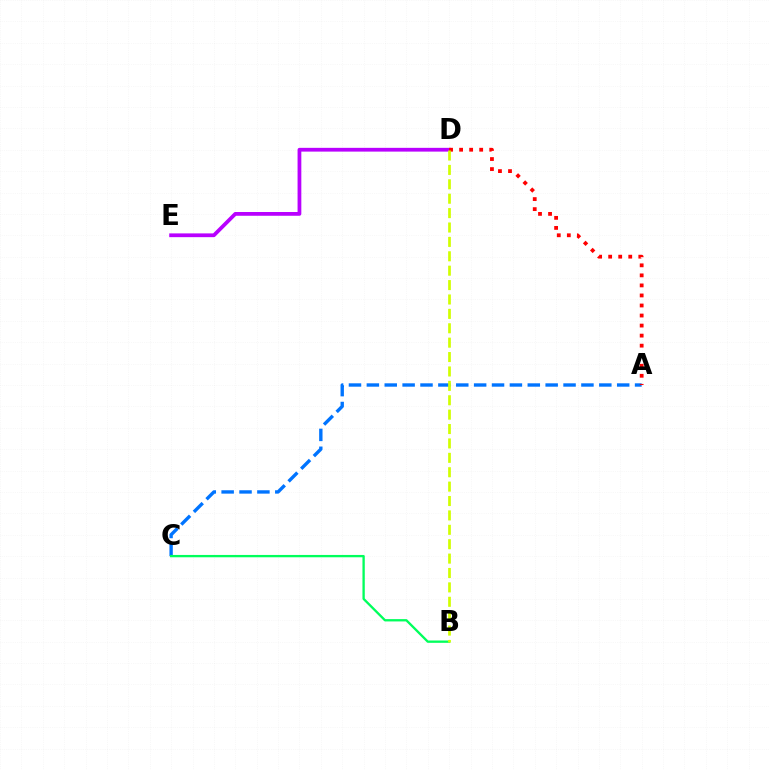{('A', 'C'): [{'color': '#0074ff', 'line_style': 'dashed', 'thickness': 2.43}], ('D', 'E'): [{'color': '#b900ff', 'line_style': 'solid', 'thickness': 2.71}], ('A', 'D'): [{'color': '#ff0000', 'line_style': 'dotted', 'thickness': 2.73}], ('B', 'C'): [{'color': '#00ff5c', 'line_style': 'solid', 'thickness': 1.67}], ('B', 'D'): [{'color': '#d1ff00', 'line_style': 'dashed', 'thickness': 1.96}]}